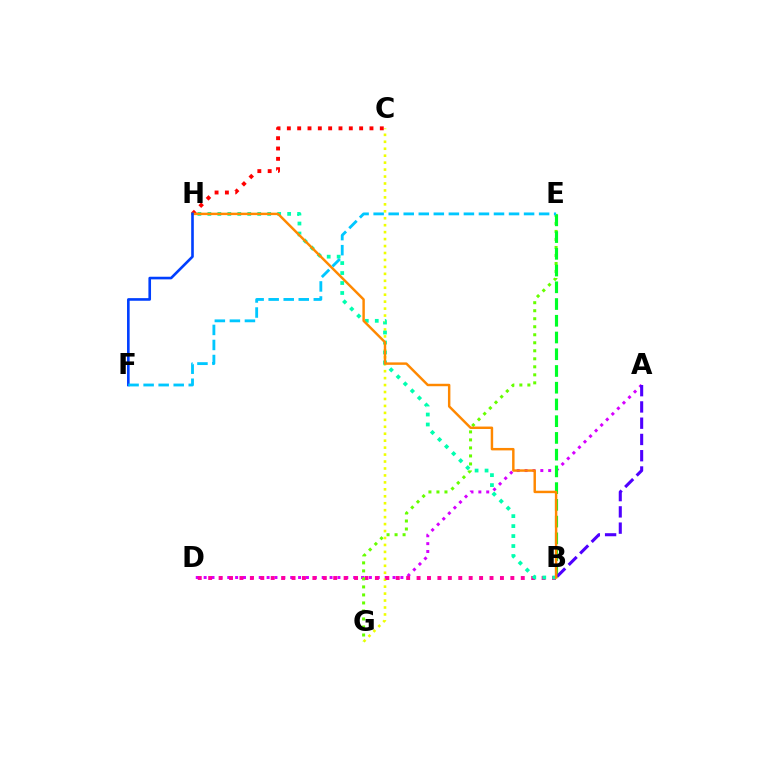{('A', 'D'): [{'color': '#d600ff', 'line_style': 'dotted', 'thickness': 2.14}], ('C', 'G'): [{'color': '#eeff00', 'line_style': 'dotted', 'thickness': 1.89}], ('B', 'D'): [{'color': '#ff00a0', 'line_style': 'dotted', 'thickness': 2.83}], ('C', 'H'): [{'color': '#ff0000', 'line_style': 'dotted', 'thickness': 2.81}], ('E', 'G'): [{'color': '#66ff00', 'line_style': 'dotted', 'thickness': 2.18}], ('B', 'E'): [{'color': '#00ff27', 'line_style': 'dashed', 'thickness': 2.27}], ('B', 'H'): [{'color': '#00ffaf', 'line_style': 'dotted', 'thickness': 2.71}, {'color': '#ff8800', 'line_style': 'solid', 'thickness': 1.76}], ('A', 'B'): [{'color': '#4f00ff', 'line_style': 'dashed', 'thickness': 2.21}], ('F', 'H'): [{'color': '#003fff', 'line_style': 'solid', 'thickness': 1.89}], ('E', 'F'): [{'color': '#00c7ff', 'line_style': 'dashed', 'thickness': 2.04}]}